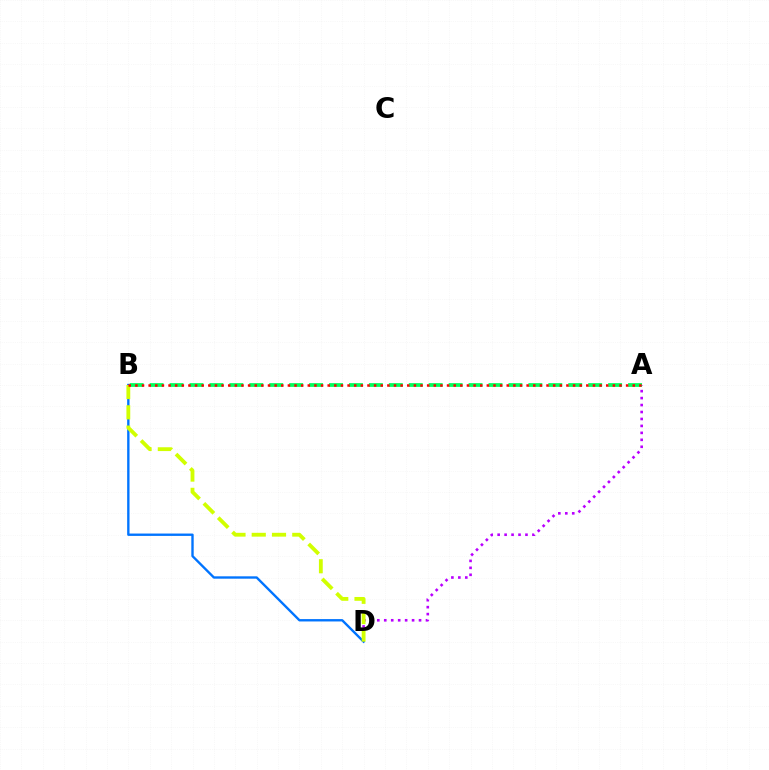{('A', 'D'): [{'color': '#b900ff', 'line_style': 'dotted', 'thickness': 1.89}], ('B', 'D'): [{'color': '#0074ff', 'line_style': 'solid', 'thickness': 1.7}, {'color': '#d1ff00', 'line_style': 'dashed', 'thickness': 2.75}], ('A', 'B'): [{'color': '#00ff5c', 'line_style': 'dashed', 'thickness': 2.71}, {'color': '#ff0000', 'line_style': 'dotted', 'thickness': 1.8}]}